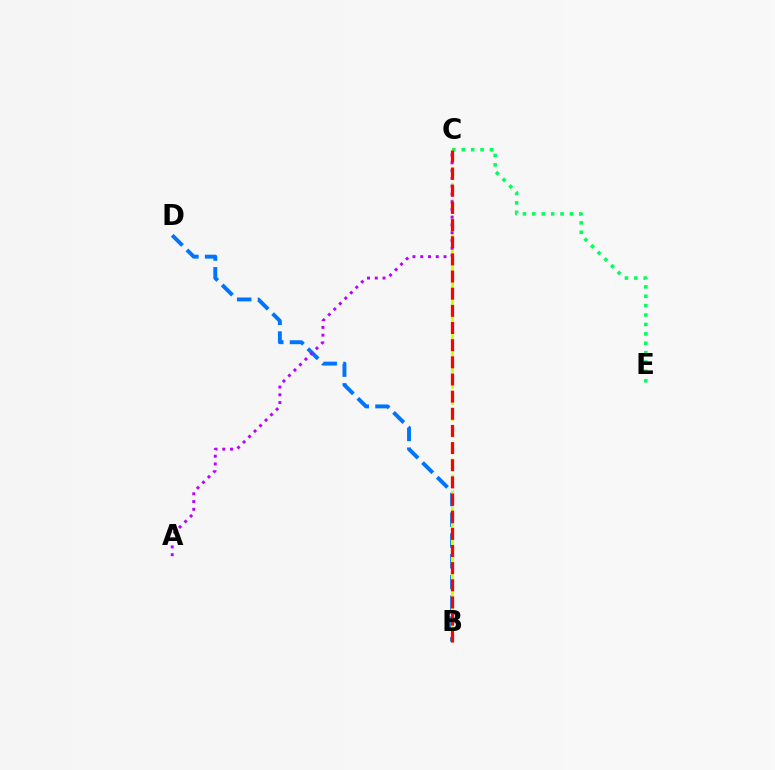{('C', 'E'): [{'color': '#00ff5c', 'line_style': 'dotted', 'thickness': 2.55}], ('B', 'D'): [{'color': '#0074ff', 'line_style': 'dashed', 'thickness': 2.82}], ('B', 'C'): [{'color': '#d1ff00', 'line_style': 'dashed', 'thickness': 2.2}, {'color': '#ff0000', 'line_style': 'dashed', 'thickness': 2.33}], ('A', 'C'): [{'color': '#b900ff', 'line_style': 'dotted', 'thickness': 2.11}]}